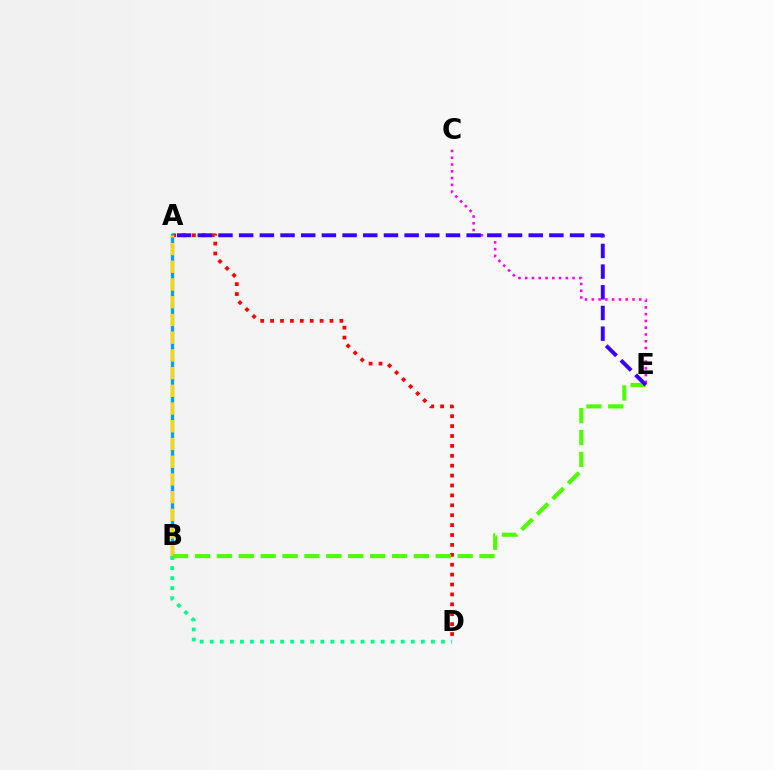{('A', 'D'): [{'color': '#ff0000', 'line_style': 'dotted', 'thickness': 2.69}], ('A', 'B'): [{'color': '#009eff', 'line_style': 'solid', 'thickness': 2.42}, {'color': '#ffd500', 'line_style': 'dashed', 'thickness': 2.41}], ('B', 'D'): [{'color': '#00ff86', 'line_style': 'dotted', 'thickness': 2.73}], ('C', 'E'): [{'color': '#ff00ed', 'line_style': 'dotted', 'thickness': 1.84}], ('B', 'E'): [{'color': '#4fff00', 'line_style': 'dashed', 'thickness': 2.97}], ('A', 'E'): [{'color': '#3700ff', 'line_style': 'dashed', 'thickness': 2.81}]}